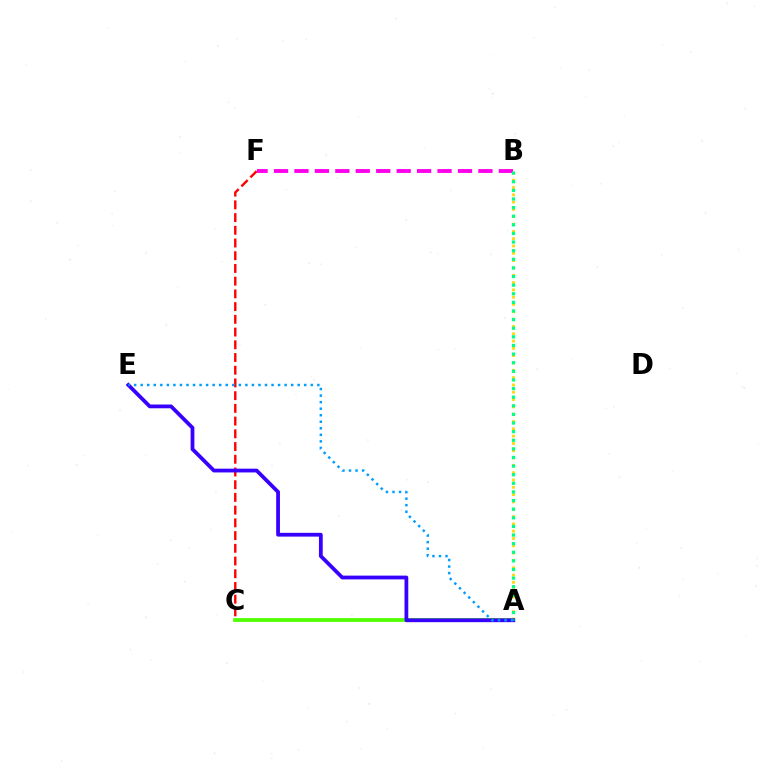{('C', 'F'): [{'color': '#ff0000', 'line_style': 'dashed', 'thickness': 1.73}], ('A', 'B'): [{'color': '#ffd500', 'line_style': 'dotted', 'thickness': 1.99}, {'color': '#00ff86', 'line_style': 'dotted', 'thickness': 2.34}], ('A', 'C'): [{'color': '#4fff00', 'line_style': 'solid', 'thickness': 2.73}], ('A', 'E'): [{'color': '#3700ff', 'line_style': 'solid', 'thickness': 2.72}, {'color': '#009eff', 'line_style': 'dotted', 'thickness': 1.78}], ('B', 'F'): [{'color': '#ff00ed', 'line_style': 'dashed', 'thickness': 2.78}]}